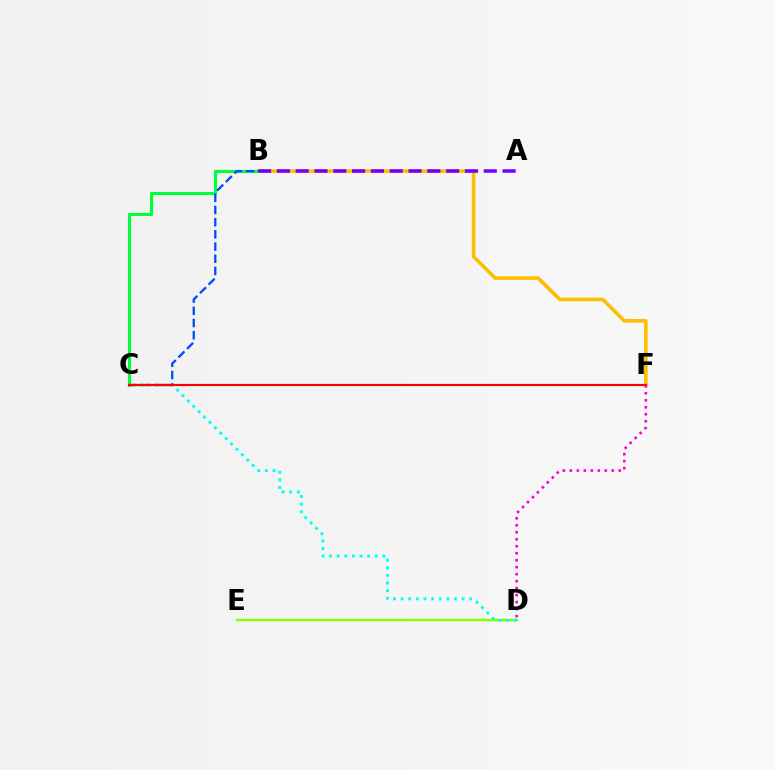{('B', 'F'): [{'color': '#ffbd00', 'line_style': 'solid', 'thickness': 2.59}], ('B', 'C'): [{'color': '#00ff39', 'line_style': 'solid', 'thickness': 2.23}, {'color': '#004bff', 'line_style': 'dashed', 'thickness': 1.66}], ('A', 'B'): [{'color': '#7200ff', 'line_style': 'dashed', 'thickness': 2.56}], ('D', 'E'): [{'color': '#84ff00', 'line_style': 'solid', 'thickness': 1.72}], ('C', 'D'): [{'color': '#00fff6', 'line_style': 'dotted', 'thickness': 2.07}], ('C', 'F'): [{'color': '#ff0000', 'line_style': 'solid', 'thickness': 1.56}], ('D', 'F'): [{'color': '#ff00cf', 'line_style': 'dotted', 'thickness': 1.9}]}